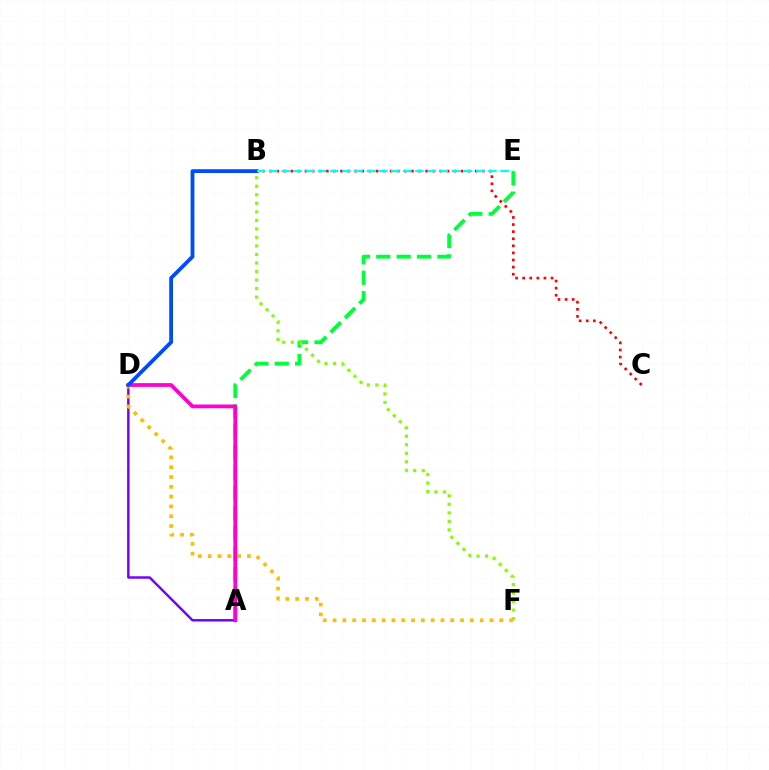{('A', 'E'): [{'color': '#00ff39', 'line_style': 'dashed', 'thickness': 2.77}], ('A', 'D'): [{'color': '#7200ff', 'line_style': 'solid', 'thickness': 1.75}, {'color': '#ff00cf', 'line_style': 'solid', 'thickness': 2.7}], ('B', 'F'): [{'color': '#84ff00', 'line_style': 'dotted', 'thickness': 2.32}], ('B', 'C'): [{'color': '#ff0000', 'line_style': 'dotted', 'thickness': 1.93}], ('D', 'F'): [{'color': '#ffbd00', 'line_style': 'dotted', 'thickness': 2.66}], ('B', 'D'): [{'color': '#004bff', 'line_style': 'solid', 'thickness': 2.73}], ('B', 'E'): [{'color': '#00fff6', 'line_style': 'dashed', 'thickness': 1.65}]}